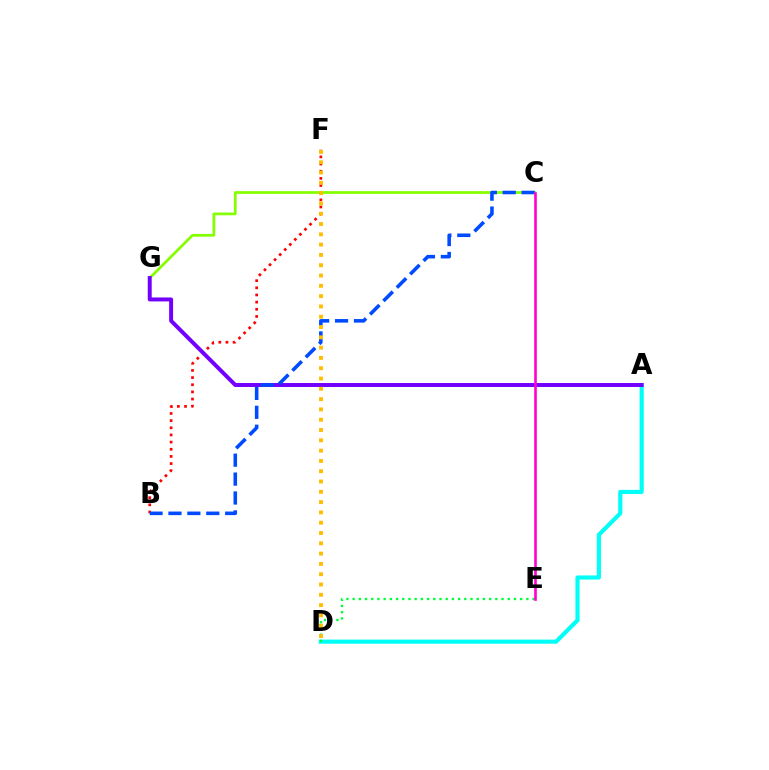{('A', 'D'): [{'color': '#00fff6', 'line_style': 'solid', 'thickness': 2.98}], ('B', 'F'): [{'color': '#ff0000', 'line_style': 'dotted', 'thickness': 1.95}], ('D', 'E'): [{'color': '#00ff39', 'line_style': 'dotted', 'thickness': 1.69}], ('C', 'G'): [{'color': '#84ff00', 'line_style': 'solid', 'thickness': 1.97}], ('A', 'G'): [{'color': '#7200ff', 'line_style': 'solid', 'thickness': 2.85}], ('B', 'C'): [{'color': '#004bff', 'line_style': 'dashed', 'thickness': 2.57}], ('C', 'E'): [{'color': '#ff00cf', 'line_style': 'solid', 'thickness': 1.88}], ('D', 'F'): [{'color': '#ffbd00', 'line_style': 'dotted', 'thickness': 2.8}]}